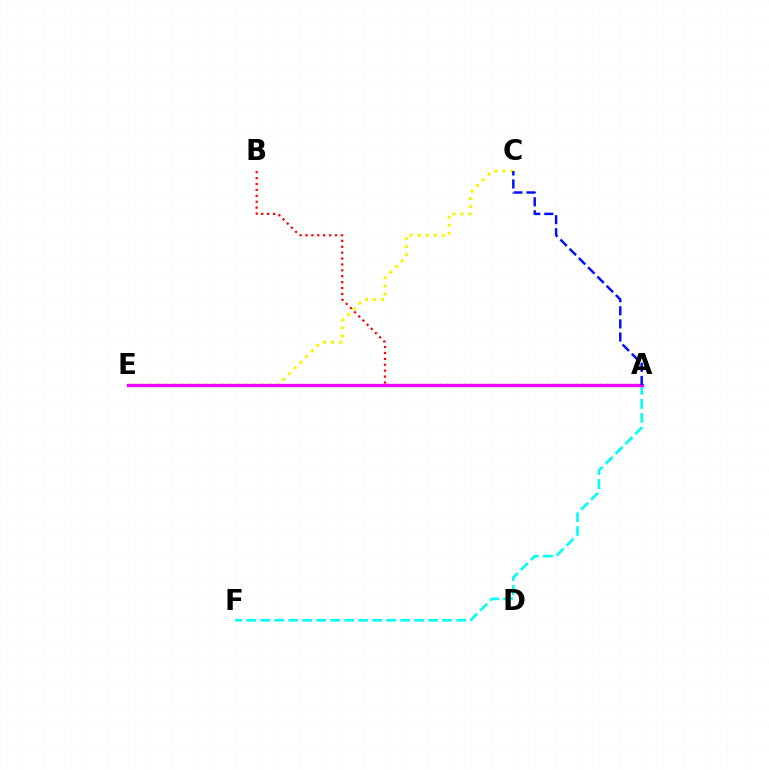{('A', 'F'): [{'color': '#00fff6', 'line_style': 'dashed', 'thickness': 1.9}], ('A', 'B'): [{'color': '#ff0000', 'line_style': 'dotted', 'thickness': 1.6}], ('A', 'E'): [{'color': '#08ff00', 'line_style': 'solid', 'thickness': 1.99}, {'color': '#ee00ff', 'line_style': 'solid', 'thickness': 2.38}], ('C', 'E'): [{'color': '#fcf500', 'line_style': 'dotted', 'thickness': 2.18}], ('A', 'C'): [{'color': '#0010ff', 'line_style': 'dashed', 'thickness': 1.78}]}